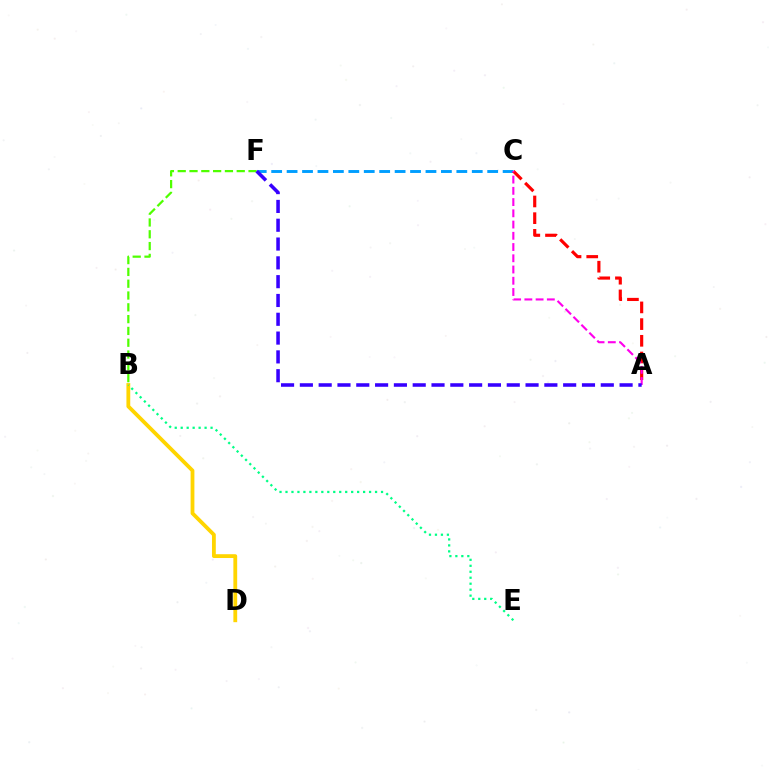{('C', 'F'): [{'color': '#009eff', 'line_style': 'dashed', 'thickness': 2.1}], ('B', 'D'): [{'color': '#ffd500', 'line_style': 'solid', 'thickness': 2.74}], ('A', 'C'): [{'color': '#ff0000', 'line_style': 'dashed', 'thickness': 2.27}, {'color': '#ff00ed', 'line_style': 'dashed', 'thickness': 1.53}], ('B', 'E'): [{'color': '#00ff86', 'line_style': 'dotted', 'thickness': 1.62}], ('B', 'F'): [{'color': '#4fff00', 'line_style': 'dashed', 'thickness': 1.6}], ('A', 'F'): [{'color': '#3700ff', 'line_style': 'dashed', 'thickness': 2.55}]}